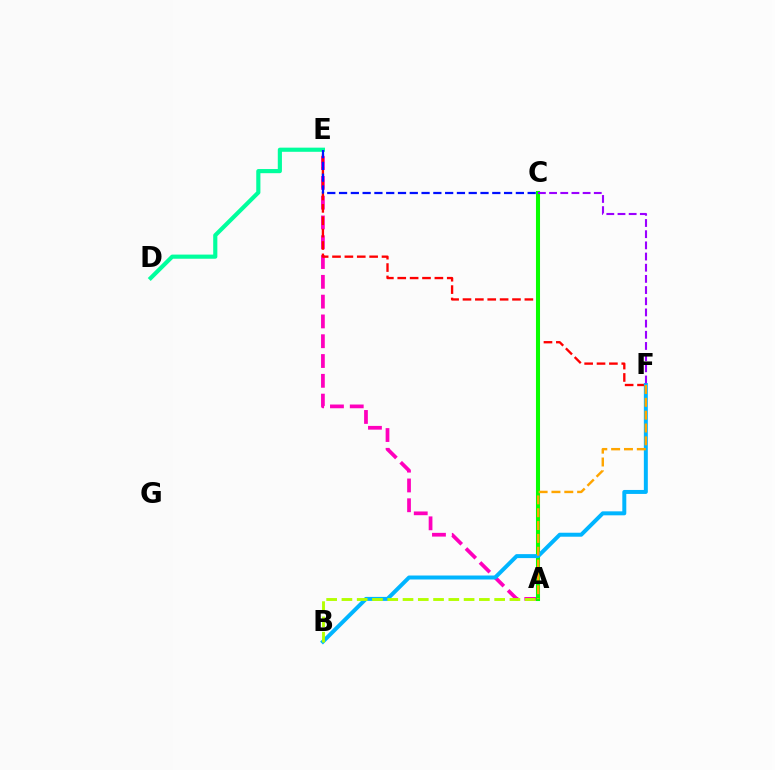{('A', 'E'): [{'color': '#ff00bd', 'line_style': 'dashed', 'thickness': 2.69}], ('E', 'F'): [{'color': '#ff0000', 'line_style': 'dashed', 'thickness': 1.68}], ('A', 'C'): [{'color': '#08ff00', 'line_style': 'solid', 'thickness': 2.93}], ('B', 'F'): [{'color': '#00b5ff', 'line_style': 'solid', 'thickness': 2.86}], ('A', 'B'): [{'color': '#b3ff00', 'line_style': 'dashed', 'thickness': 2.07}], ('D', 'E'): [{'color': '#00ff9d', 'line_style': 'solid', 'thickness': 2.98}], ('C', 'E'): [{'color': '#0010ff', 'line_style': 'dashed', 'thickness': 1.6}], ('A', 'F'): [{'color': '#ffa500', 'line_style': 'dashed', 'thickness': 1.74}], ('C', 'F'): [{'color': '#9b00ff', 'line_style': 'dashed', 'thickness': 1.52}]}